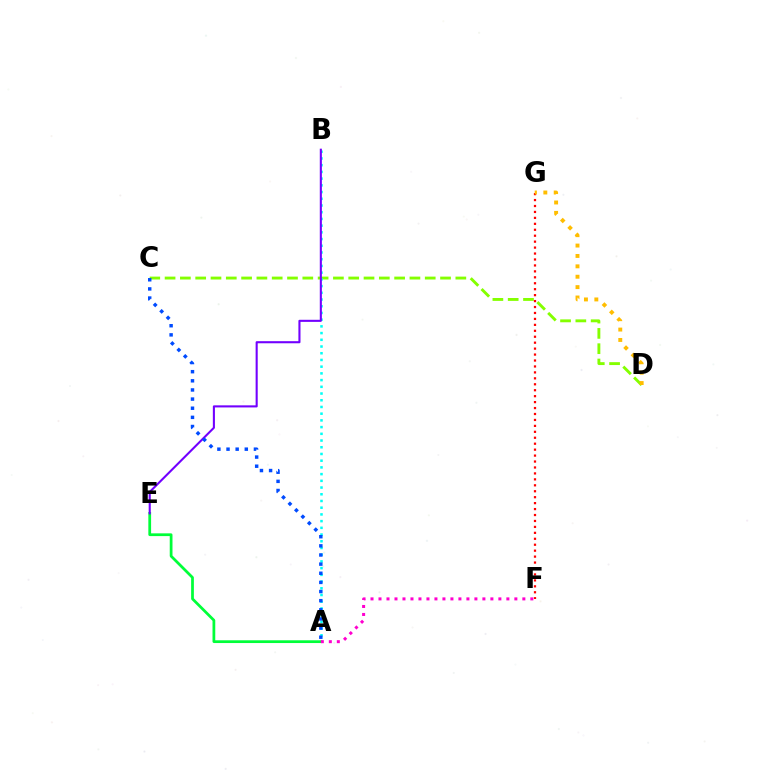{('C', 'D'): [{'color': '#84ff00', 'line_style': 'dashed', 'thickness': 2.08}], ('A', 'B'): [{'color': '#00fff6', 'line_style': 'dotted', 'thickness': 1.82}], ('A', 'E'): [{'color': '#00ff39', 'line_style': 'solid', 'thickness': 1.98}], ('B', 'E'): [{'color': '#7200ff', 'line_style': 'solid', 'thickness': 1.51}], ('F', 'G'): [{'color': '#ff0000', 'line_style': 'dotted', 'thickness': 1.61}], ('D', 'G'): [{'color': '#ffbd00', 'line_style': 'dotted', 'thickness': 2.82}], ('A', 'C'): [{'color': '#004bff', 'line_style': 'dotted', 'thickness': 2.48}], ('A', 'F'): [{'color': '#ff00cf', 'line_style': 'dotted', 'thickness': 2.17}]}